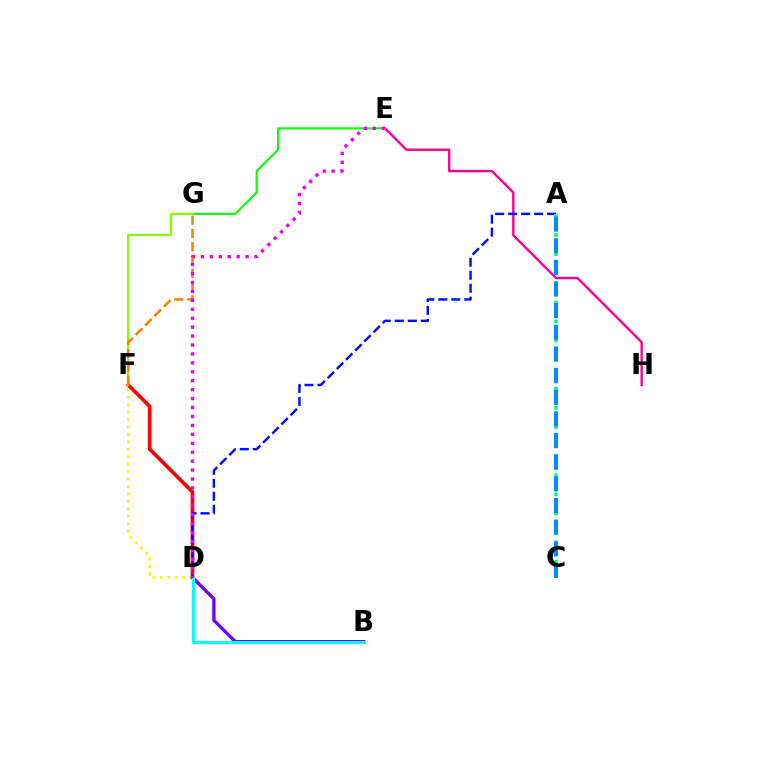{('E', 'H'): [{'color': '#ff0094', 'line_style': 'solid', 'thickness': 1.74}], ('B', 'D'): [{'color': '#7200ff', 'line_style': 'solid', 'thickness': 2.38}, {'color': '#00fff6', 'line_style': 'solid', 'thickness': 2.16}], ('D', 'F'): [{'color': '#fcf500', 'line_style': 'dotted', 'thickness': 2.02}, {'color': '#ff0000', 'line_style': 'solid', 'thickness': 2.62}], ('E', 'G'): [{'color': '#08ff00', 'line_style': 'solid', 'thickness': 1.51}], ('F', 'G'): [{'color': '#84ff00', 'line_style': 'solid', 'thickness': 1.58}, {'color': '#ff7c00', 'line_style': 'dashed', 'thickness': 1.8}], ('A', 'D'): [{'color': '#0010ff', 'line_style': 'dashed', 'thickness': 1.76}], ('D', 'E'): [{'color': '#ee00ff', 'line_style': 'dotted', 'thickness': 2.43}], ('A', 'C'): [{'color': '#00ff74', 'line_style': 'dotted', 'thickness': 2.61}, {'color': '#008cff', 'line_style': 'dashed', 'thickness': 2.94}]}